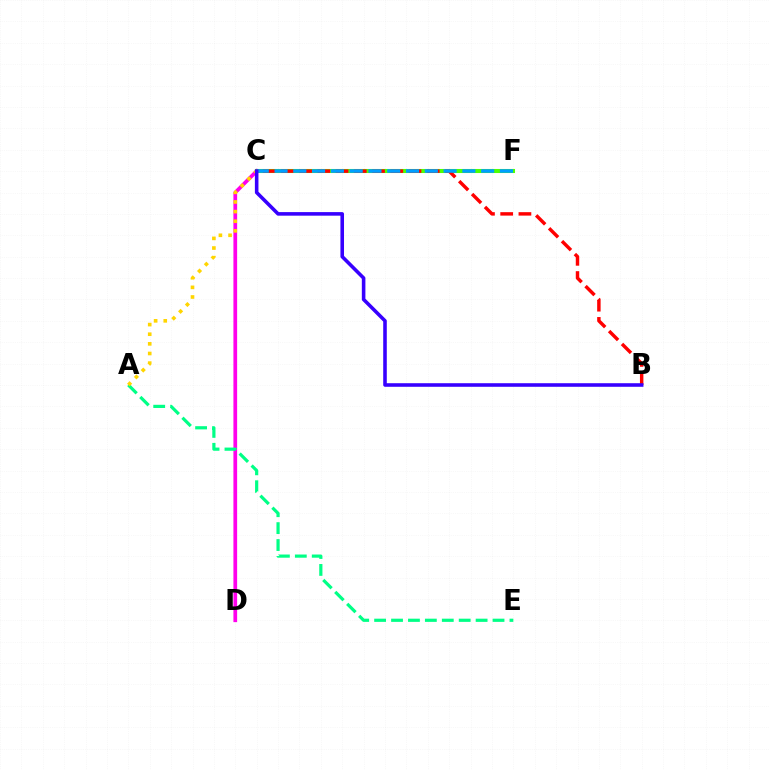{('C', 'D'): [{'color': '#ff00ed', 'line_style': 'solid', 'thickness': 2.68}], ('A', 'E'): [{'color': '#00ff86', 'line_style': 'dashed', 'thickness': 2.3}], ('A', 'C'): [{'color': '#ffd500', 'line_style': 'dotted', 'thickness': 2.62}], ('C', 'F'): [{'color': '#4fff00', 'line_style': 'solid', 'thickness': 2.93}, {'color': '#009eff', 'line_style': 'dashed', 'thickness': 2.55}], ('B', 'C'): [{'color': '#ff0000', 'line_style': 'dashed', 'thickness': 2.48}, {'color': '#3700ff', 'line_style': 'solid', 'thickness': 2.57}]}